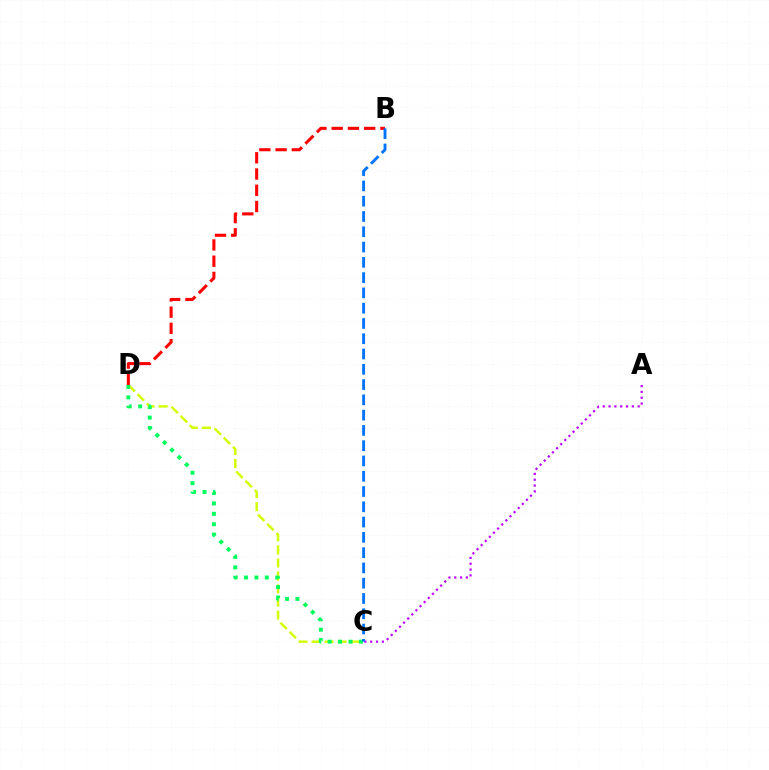{('C', 'D'): [{'color': '#d1ff00', 'line_style': 'dashed', 'thickness': 1.77}, {'color': '#00ff5c', 'line_style': 'dotted', 'thickness': 2.83}], ('B', 'D'): [{'color': '#ff0000', 'line_style': 'dashed', 'thickness': 2.21}], ('A', 'C'): [{'color': '#b900ff', 'line_style': 'dotted', 'thickness': 1.58}], ('B', 'C'): [{'color': '#0074ff', 'line_style': 'dashed', 'thickness': 2.08}]}